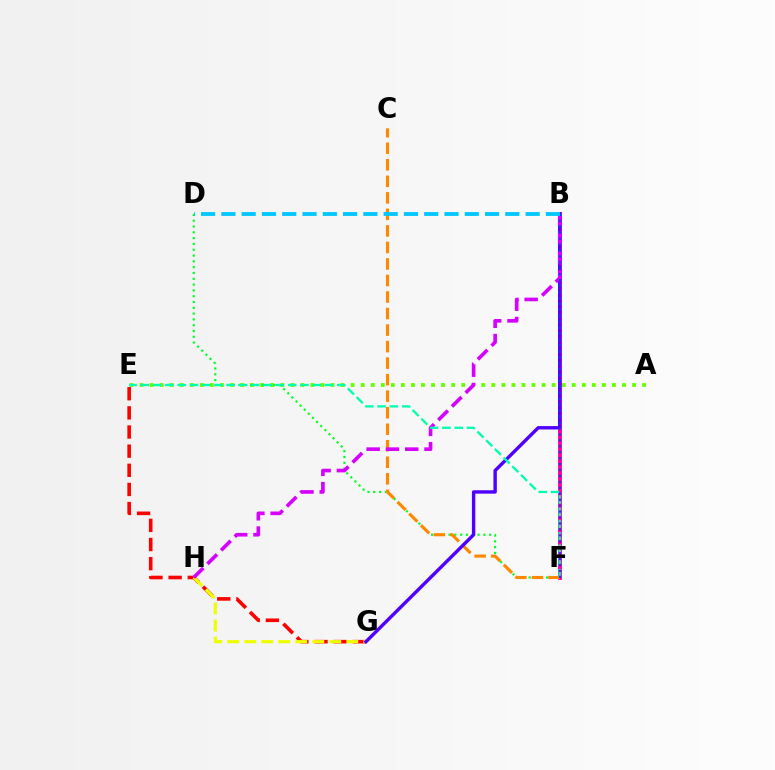{('A', 'E'): [{'color': '#66ff00', 'line_style': 'dotted', 'thickness': 2.73}], ('E', 'G'): [{'color': '#ff0000', 'line_style': 'dashed', 'thickness': 2.6}], ('D', 'F'): [{'color': '#00ff27', 'line_style': 'dotted', 'thickness': 1.58}], ('B', 'F'): [{'color': '#ff00a0', 'line_style': 'solid', 'thickness': 2.8}, {'color': '#003fff', 'line_style': 'dotted', 'thickness': 1.61}], ('C', 'F'): [{'color': '#ff8800', 'line_style': 'dashed', 'thickness': 2.25}], ('G', 'H'): [{'color': '#eeff00', 'line_style': 'dashed', 'thickness': 2.31}], ('B', 'G'): [{'color': '#4f00ff', 'line_style': 'solid', 'thickness': 2.45}], ('B', 'H'): [{'color': '#d600ff', 'line_style': 'dashed', 'thickness': 2.62}], ('E', 'F'): [{'color': '#00ffaf', 'line_style': 'dashed', 'thickness': 1.67}], ('B', 'D'): [{'color': '#00c7ff', 'line_style': 'dashed', 'thickness': 2.76}]}